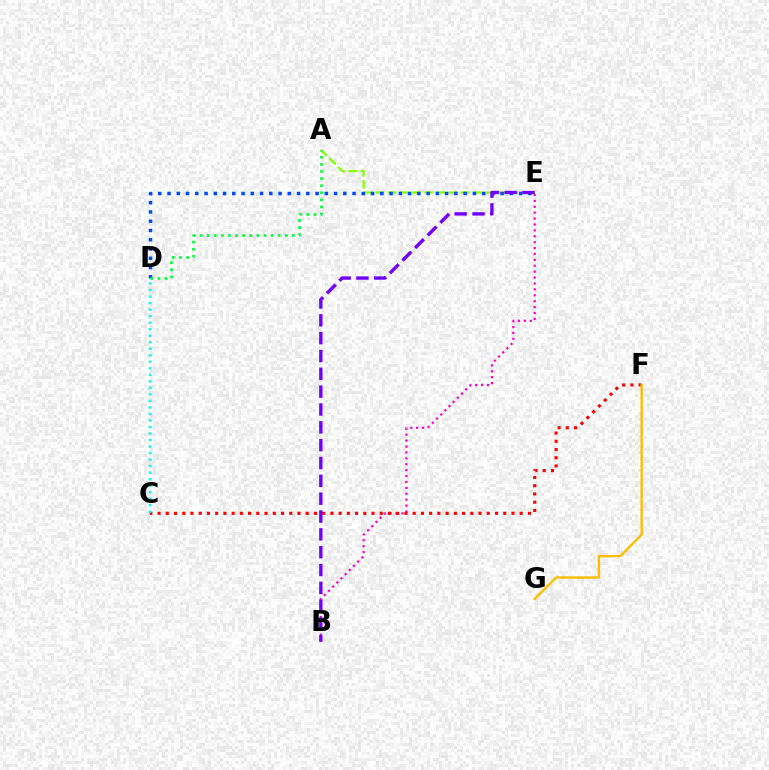{('B', 'E'): [{'color': '#ff00cf', 'line_style': 'dotted', 'thickness': 1.6}, {'color': '#7200ff', 'line_style': 'dashed', 'thickness': 2.42}], ('A', 'E'): [{'color': '#84ff00', 'line_style': 'dashed', 'thickness': 1.65}], ('C', 'F'): [{'color': '#ff0000', 'line_style': 'dotted', 'thickness': 2.24}], ('C', 'D'): [{'color': '#00fff6', 'line_style': 'dotted', 'thickness': 1.77}], ('D', 'E'): [{'color': '#004bff', 'line_style': 'dotted', 'thickness': 2.51}], ('A', 'D'): [{'color': '#00ff39', 'line_style': 'dotted', 'thickness': 1.93}], ('F', 'G'): [{'color': '#ffbd00', 'line_style': 'solid', 'thickness': 1.71}]}